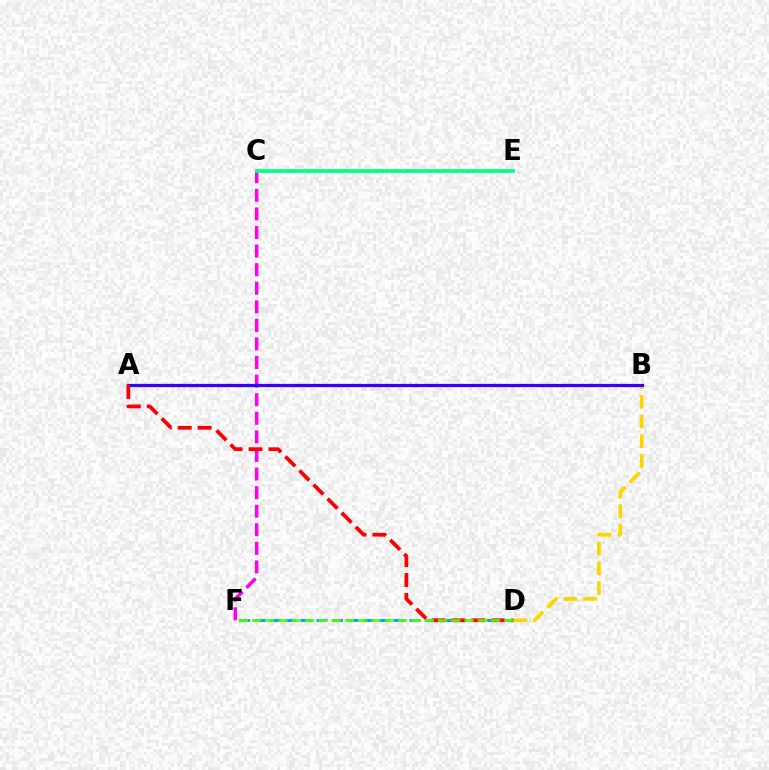{('B', 'D'): [{'color': '#ffd500', 'line_style': 'dashed', 'thickness': 2.67}], ('C', 'F'): [{'color': '#ff00ed', 'line_style': 'dashed', 'thickness': 2.52}], ('D', 'F'): [{'color': '#009eff', 'line_style': 'dashed', 'thickness': 2.11}, {'color': '#4fff00', 'line_style': 'dashed', 'thickness': 1.8}], ('A', 'B'): [{'color': '#3700ff', 'line_style': 'solid', 'thickness': 2.32}], ('C', 'E'): [{'color': '#00ff86', 'line_style': 'solid', 'thickness': 2.67}], ('A', 'D'): [{'color': '#ff0000', 'line_style': 'dashed', 'thickness': 2.71}]}